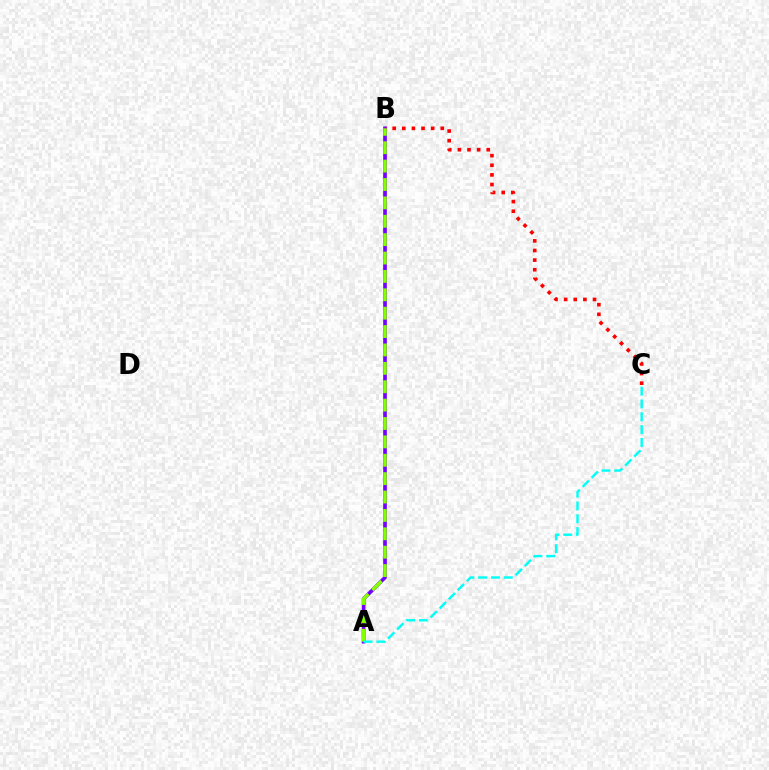{('A', 'B'): [{'color': '#7200ff', 'line_style': 'solid', 'thickness': 2.64}, {'color': '#84ff00', 'line_style': 'dashed', 'thickness': 2.5}], ('B', 'C'): [{'color': '#ff0000', 'line_style': 'dotted', 'thickness': 2.61}], ('A', 'C'): [{'color': '#00fff6', 'line_style': 'dashed', 'thickness': 1.74}]}